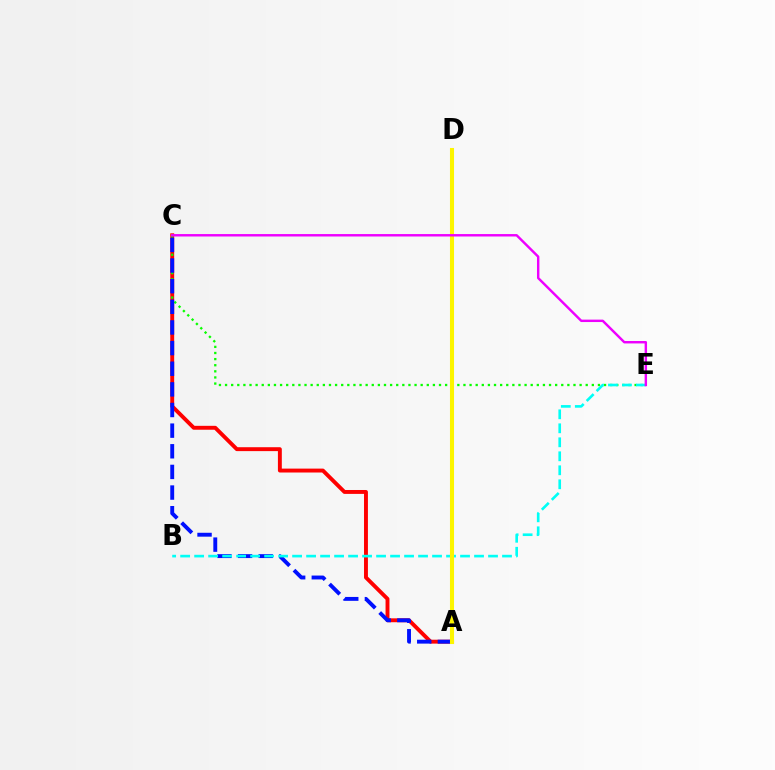{('A', 'C'): [{'color': '#ff0000', 'line_style': 'solid', 'thickness': 2.81}, {'color': '#0010ff', 'line_style': 'dashed', 'thickness': 2.8}], ('C', 'E'): [{'color': '#08ff00', 'line_style': 'dotted', 'thickness': 1.66}, {'color': '#ee00ff', 'line_style': 'solid', 'thickness': 1.75}], ('B', 'E'): [{'color': '#00fff6', 'line_style': 'dashed', 'thickness': 1.9}], ('A', 'D'): [{'color': '#fcf500', 'line_style': 'solid', 'thickness': 2.92}]}